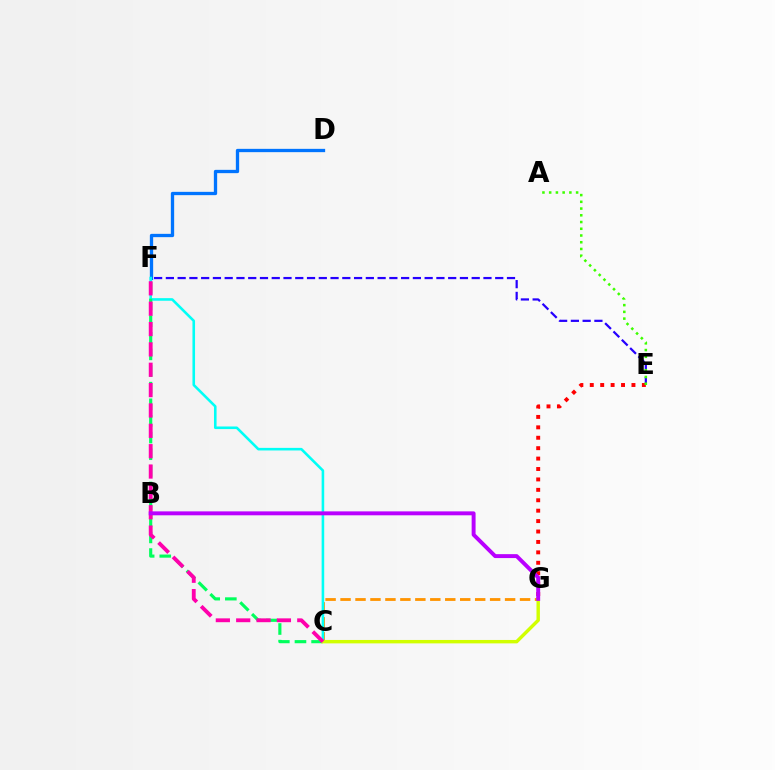{('D', 'F'): [{'color': '#0074ff', 'line_style': 'solid', 'thickness': 2.38}], ('C', 'G'): [{'color': '#ff9400', 'line_style': 'dashed', 'thickness': 2.03}, {'color': '#d1ff00', 'line_style': 'solid', 'thickness': 2.46}], ('C', 'F'): [{'color': '#00fff6', 'line_style': 'solid', 'thickness': 1.86}, {'color': '#00ff5c', 'line_style': 'dashed', 'thickness': 2.26}, {'color': '#ff00ac', 'line_style': 'dashed', 'thickness': 2.77}], ('E', 'F'): [{'color': '#2500ff', 'line_style': 'dashed', 'thickness': 1.6}], ('E', 'G'): [{'color': '#ff0000', 'line_style': 'dotted', 'thickness': 2.83}], ('A', 'E'): [{'color': '#3dff00', 'line_style': 'dotted', 'thickness': 1.83}], ('B', 'G'): [{'color': '#b900ff', 'line_style': 'solid', 'thickness': 2.83}]}